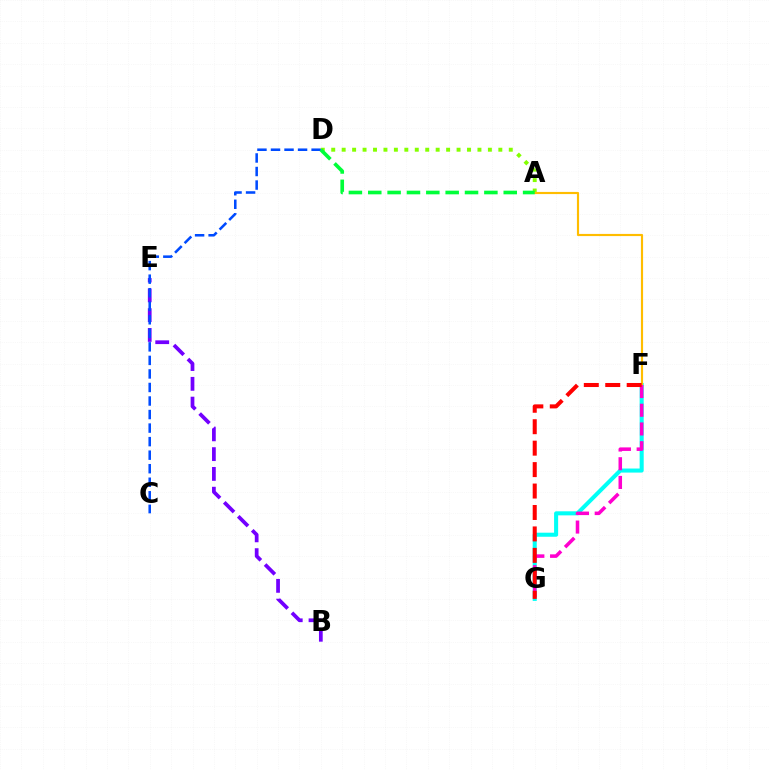{('B', 'E'): [{'color': '#7200ff', 'line_style': 'dashed', 'thickness': 2.69}], ('F', 'G'): [{'color': '#00fff6', 'line_style': 'solid', 'thickness': 2.92}, {'color': '#ff00cf', 'line_style': 'dashed', 'thickness': 2.54}, {'color': '#ff0000', 'line_style': 'dashed', 'thickness': 2.91}], ('A', 'D'): [{'color': '#84ff00', 'line_style': 'dotted', 'thickness': 2.84}, {'color': '#00ff39', 'line_style': 'dashed', 'thickness': 2.63}], ('A', 'F'): [{'color': '#ffbd00', 'line_style': 'solid', 'thickness': 1.55}], ('C', 'D'): [{'color': '#004bff', 'line_style': 'dashed', 'thickness': 1.84}]}